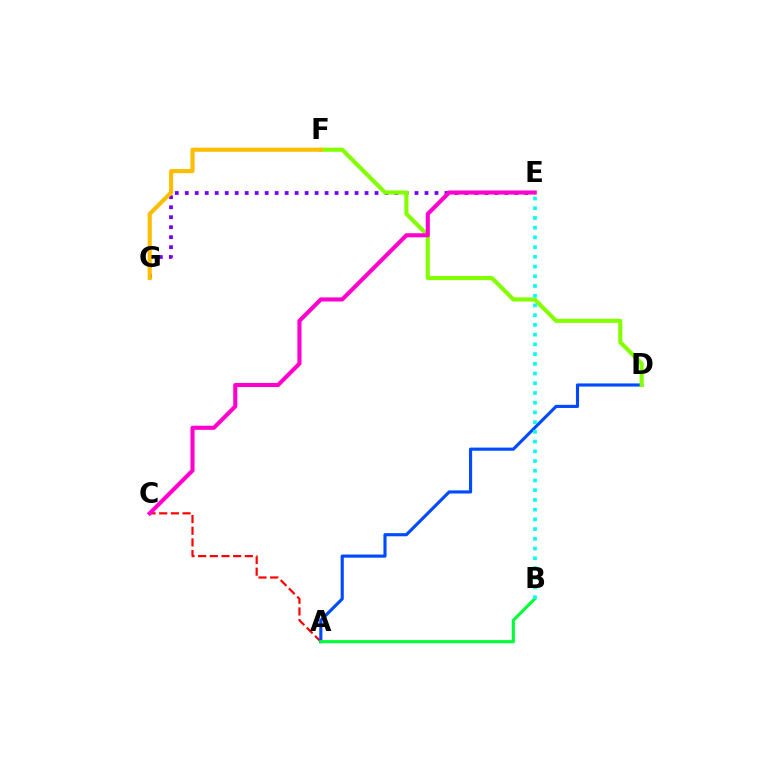{('A', 'C'): [{'color': '#ff0000', 'line_style': 'dashed', 'thickness': 1.59}], ('A', 'D'): [{'color': '#004bff', 'line_style': 'solid', 'thickness': 2.26}], ('E', 'G'): [{'color': '#7200ff', 'line_style': 'dotted', 'thickness': 2.71}], ('D', 'F'): [{'color': '#84ff00', 'line_style': 'solid', 'thickness': 2.96}], ('A', 'B'): [{'color': '#00ff39', 'line_style': 'solid', 'thickness': 2.24}], ('B', 'E'): [{'color': '#00fff6', 'line_style': 'dotted', 'thickness': 2.64}], ('F', 'G'): [{'color': '#ffbd00', 'line_style': 'solid', 'thickness': 2.97}], ('C', 'E'): [{'color': '#ff00cf', 'line_style': 'solid', 'thickness': 2.95}]}